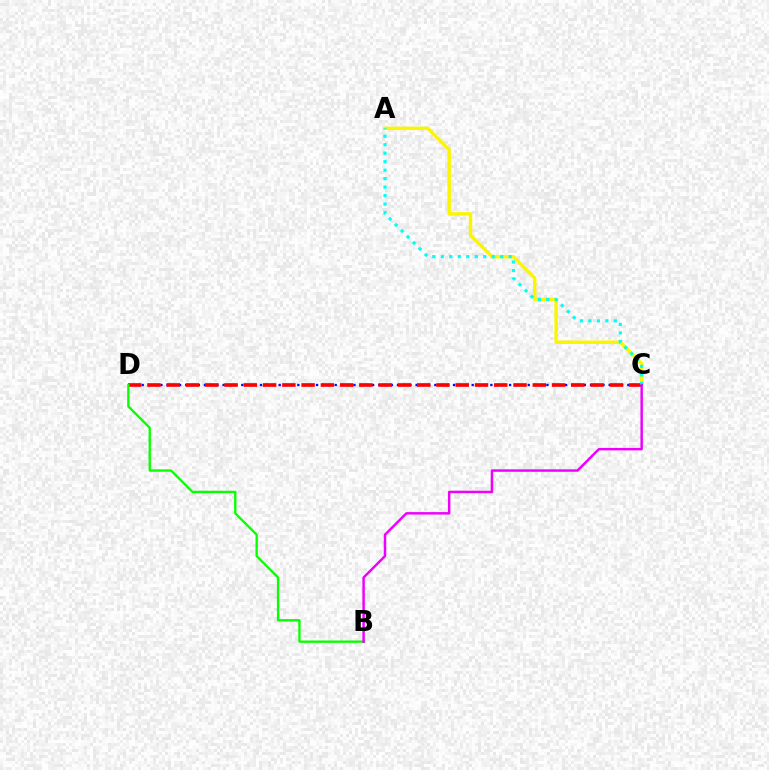{('A', 'C'): [{'color': '#fcf500', 'line_style': 'solid', 'thickness': 2.49}, {'color': '#00fff6', 'line_style': 'dotted', 'thickness': 2.31}], ('C', 'D'): [{'color': '#0010ff', 'line_style': 'dotted', 'thickness': 1.69}, {'color': '#ff0000', 'line_style': 'dashed', 'thickness': 2.62}], ('B', 'D'): [{'color': '#08ff00', 'line_style': 'solid', 'thickness': 1.69}], ('B', 'C'): [{'color': '#ee00ff', 'line_style': 'solid', 'thickness': 1.77}]}